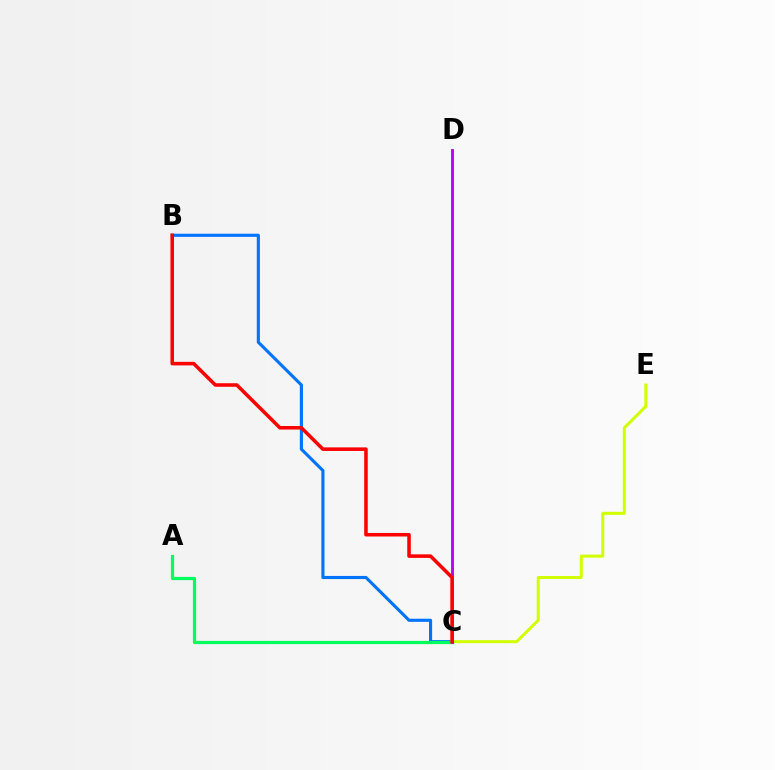{('B', 'C'): [{'color': '#0074ff', 'line_style': 'solid', 'thickness': 2.25}, {'color': '#ff0000', 'line_style': 'solid', 'thickness': 2.55}], ('C', 'E'): [{'color': '#d1ff00', 'line_style': 'solid', 'thickness': 2.18}], ('A', 'C'): [{'color': '#00ff5c', 'line_style': 'solid', 'thickness': 2.33}], ('C', 'D'): [{'color': '#b900ff', 'line_style': 'solid', 'thickness': 2.07}]}